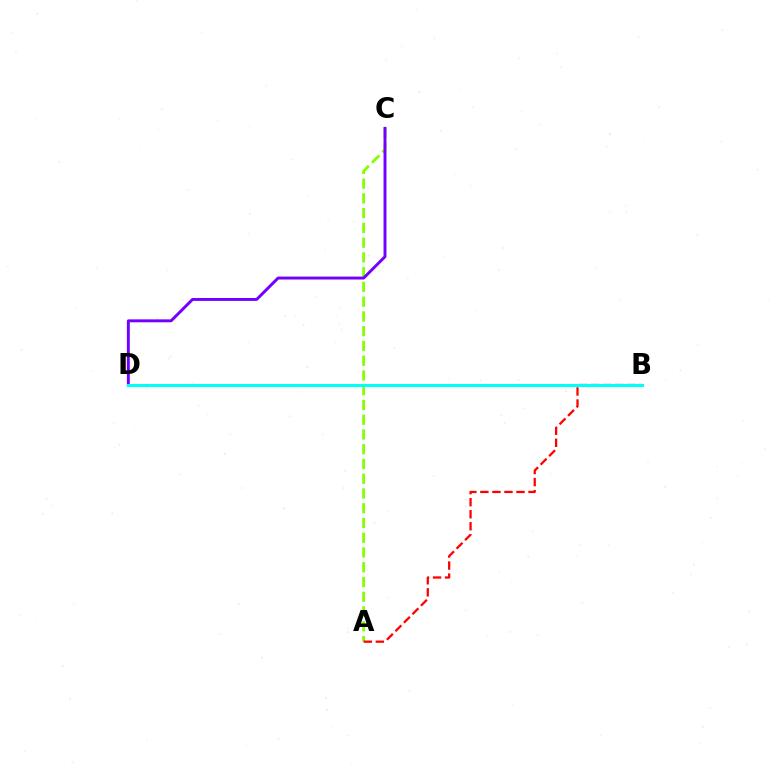{('A', 'C'): [{'color': '#84ff00', 'line_style': 'dashed', 'thickness': 2.0}], ('A', 'B'): [{'color': '#ff0000', 'line_style': 'dashed', 'thickness': 1.64}], ('C', 'D'): [{'color': '#7200ff', 'line_style': 'solid', 'thickness': 2.11}], ('B', 'D'): [{'color': '#00fff6', 'line_style': 'solid', 'thickness': 2.19}]}